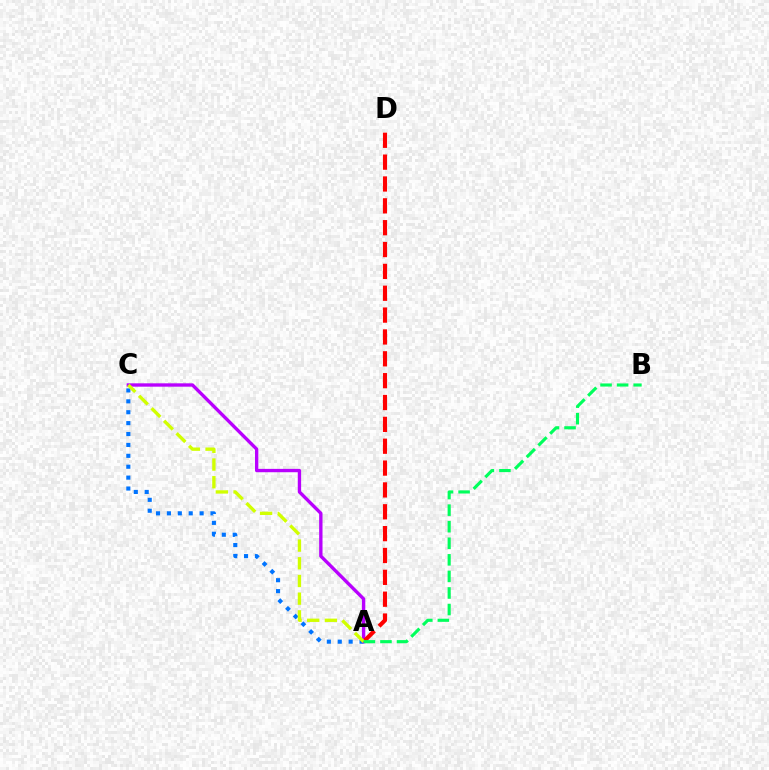{('A', 'C'): [{'color': '#0074ff', 'line_style': 'dotted', 'thickness': 2.96}, {'color': '#b900ff', 'line_style': 'solid', 'thickness': 2.41}, {'color': '#d1ff00', 'line_style': 'dashed', 'thickness': 2.4}], ('A', 'D'): [{'color': '#ff0000', 'line_style': 'dashed', 'thickness': 2.97}], ('A', 'B'): [{'color': '#00ff5c', 'line_style': 'dashed', 'thickness': 2.25}]}